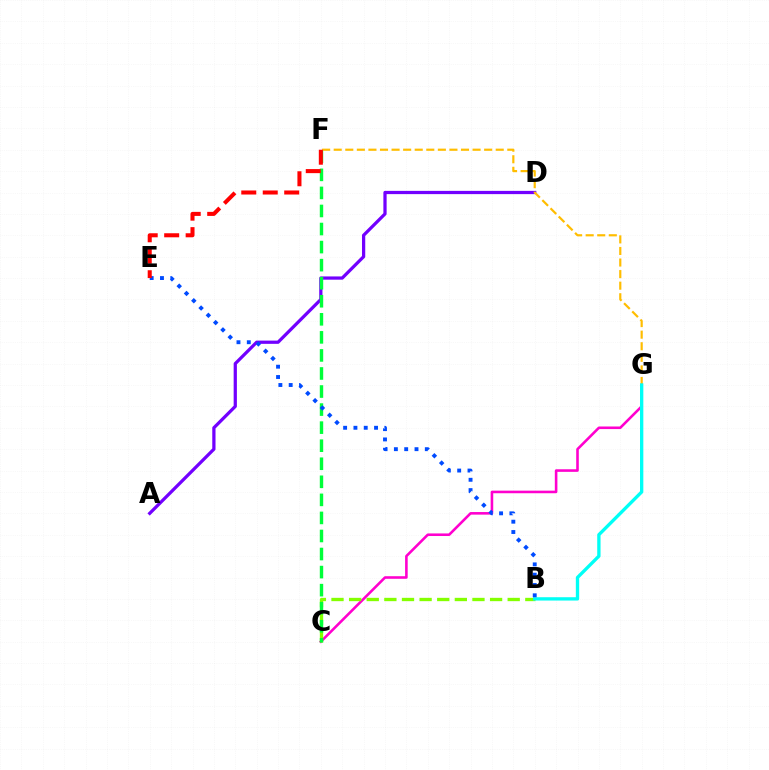{('C', 'G'): [{'color': '#ff00cf', 'line_style': 'solid', 'thickness': 1.86}], ('A', 'D'): [{'color': '#7200ff', 'line_style': 'solid', 'thickness': 2.34}], ('B', 'C'): [{'color': '#84ff00', 'line_style': 'dashed', 'thickness': 2.39}], ('F', 'G'): [{'color': '#ffbd00', 'line_style': 'dashed', 'thickness': 1.57}], ('C', 'F'): [{'color': '#00ff39', 'line_style': 'dashed', 'thickness': 2.45}], ('B', 'G'): [{'color': '#00fff6', 'line_style': 'solid', 'thickness': 2.4}], ('B', 'E'): [{'color': '#004bff', 'line_style': 'dotted', 'thickness': 2.8}], ('E', 'F'): [{'color': '#ff0000', 'line_style': 'dashed', 'thickness': 2.92}]}